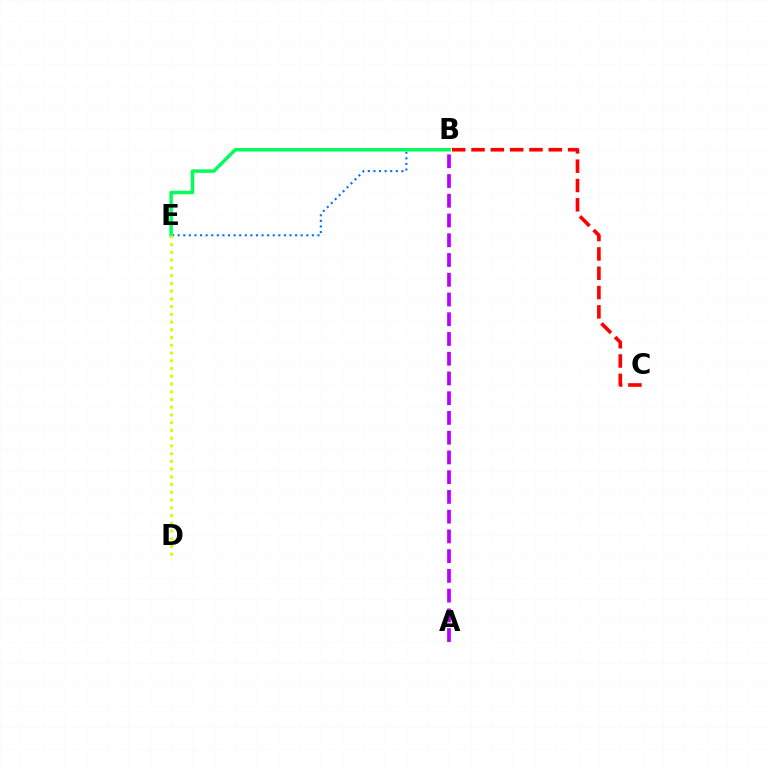{('A', 'B'): [{'color': '#b900ff', 'line_style': 'dashed', 'thickness': 2.68}], ('B', 'E'): [{'color': '#0074ff', 'line_style': 'dotted', 'thickness': 1.52}, {'color': '#00ff5c', 'line_style': 'solid', 'thickness': 2.5}], ('B', 'C'): [{'color': '#ff0000', 'line_style': 'dashed', 'thickness': 2.62}], ('D', 'E'): [{'color': '#d1ff00', 'line_style': 'dotted', 'thickness': 2.1}]}